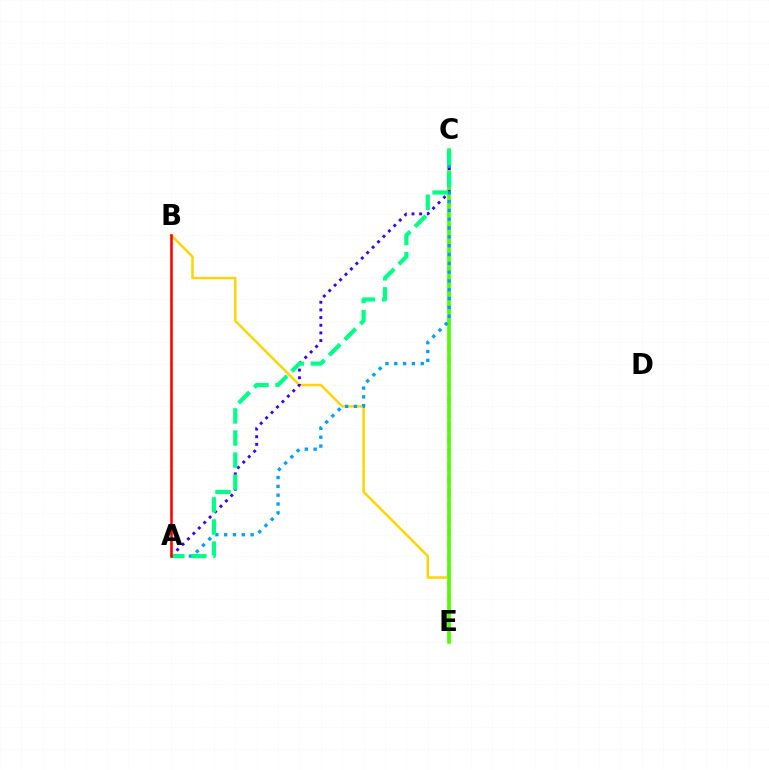{('C', 'E'): [{'color': '#ff00ed', 'line_style': 'dashed', 'thickness': 1.79}, {'color': '#4fff00', 'line_style': 'solid', 'thickness': 2.6}], ('B', 'E'): [{'color': '#ffd500', 'line_style': 'solid', 'thickness': 1.78}], ('A', 'C'): [{'color': '#3700ff', 'line_style': 'dotted', 'thickness': 2.08}, {'color': '#009eff', 'line_style': 'dotted', 'thickness': 2.4}, {'color': '#00ff86', 'line_style': 'dashed', 'thickness': 3.0}], ('A', 'B'): [{'color': '#ff0000', 'line_style': 'solid', 'thickness': 1.85}]}